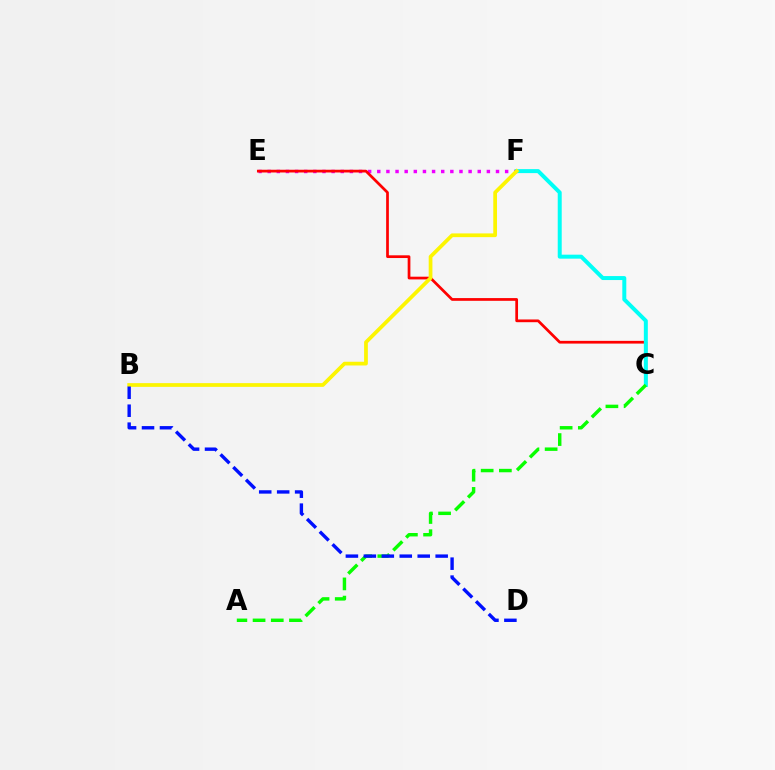{('E', 'F'): [{'color': '#ee00ff', 'line_style': 'dotted', 'thickness': 2.48}], ('C', 'E'): [{'color': '#ff0000', 'line_style': 'solid', 'thickness': 1.96}], ('C', 'F'): [{'color': '#00fff6', 'line_style': 'solid', 'thickness': 2.87}], ('A', 'C'): [{'color': '#08ff00', 'line_style': 'dashed', 'thickness': 2.47}], ('B', 'F'): [{'color': '#fcf500', 'line_style': 'solid', 'thickness': 2.69}], ('B', 'D'): [{'color': '#0010ff', 'line_style': 'dashed', 'thickness': 2.44}]}